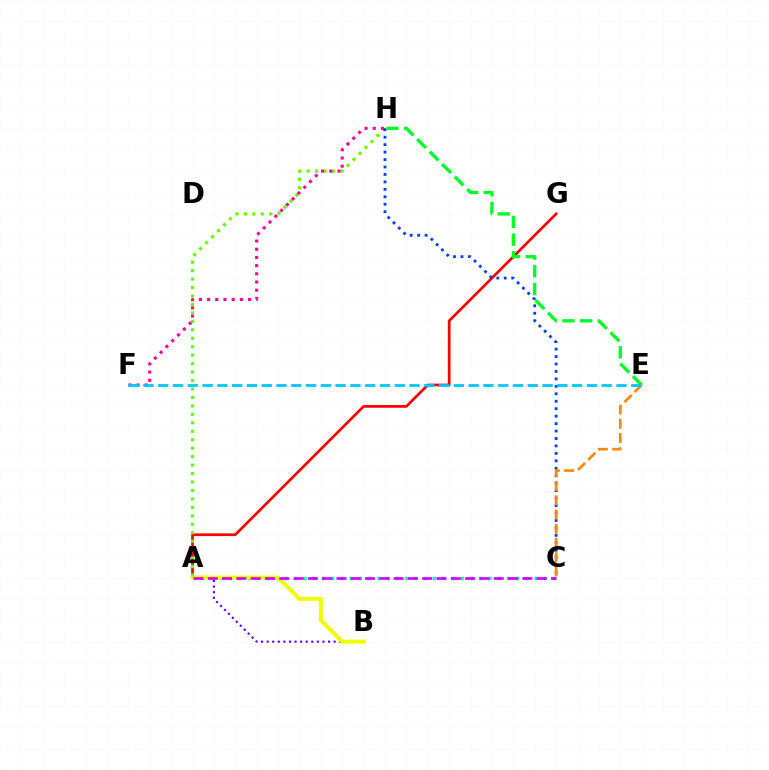{('A', 'G'): [{'color': '#ff0000', 'line_style': 'solid', 'thickness': 1.96}], ('A', 'C'): [{'color': '#00ffaf', 'line_style': 'dotted', 'thickness': 2.51}, {'color': '#d600ff', 'line_style': 'dashed', 'thickness': 1.94}], ('A', 'B'): [{'color': '#4f00ff', 'line_style': 'dotted', 'thickness': 1.52}, {'color': '#eeff00', 'line_style': 'solid', 'thickness': 2.83}], ('A', 'H'): [{'color': '#66ff00', 'line_style': 'dotted', 'thickness': 2.3}], ('C', 'H'): [{'color': '#003fff', 'line_style': 'dotted', 'thickness': 2.02}], ('C', 'E'): [{'color': '#ff8800', 'line_style': 'dashed', 'thickness': 1.93}], ('F', 'H'): [{'color': '#ff00a0', 'line_style': 'dotted', 'thickness': 2.23}], ('E', 'H'): [{'color': '#00ff27', 'line_style': 'dashed', 'thickness': 2.4}], ('E', 'F'): [{'color': '#00c7ff', 'line_style': 'dashed', 'thickness': 2.01}]}